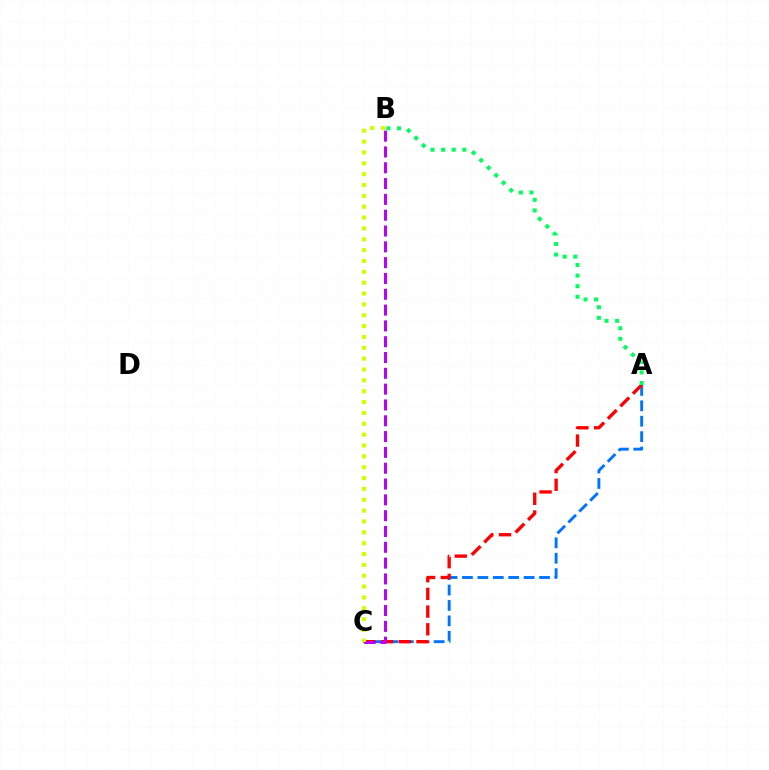{('A', 'C'): [{'color': '#0074ff', 'line_style': 'dashed', 'thickness': 2.09}, {'color': '#ff0000', 'line_style': 'dashed', 'thickness': 2.4}], ('B', 'C'): [{'color': '#b900ff', 'line_style': 'dashed', 'thickness': 2.15}, {'color': '#d1ff00', 'line_style': 'dotted', 'thickness': 2.95}], ('A', 'B'): [{'color': '#00ff5c', 'line_style': 'dotted', 'thickness': 2.88}]}